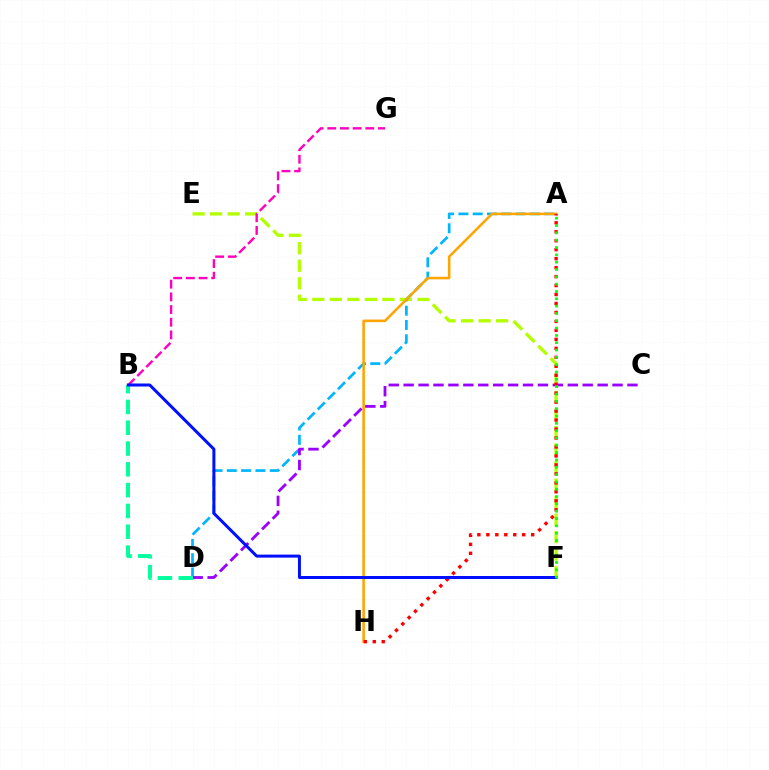{('E', 'F'): [{'color': '#b3ff00', 'line_style': 'dashed', 'thickness': 2.38}], ('A', 'D'): [{'color': '#00b5ff', 'line_style': 'dashed', 'thickness': 1.94}], ('A', 'H'): [{'color': '#ffa500', 'line_style': 'solid', 'thickness': 1.85}, {'color': '#ff0000', 'line_style': 'dotted', 'thickness': 2.44}], ('C', 'D'): [{'color': '#9b00ff', 'line_style': 'dashed', 'thickness': 2.03}], ('B', 'D'): [{'color': '#00ff9d', 'line_style': 'dashed', 'thickness': 2.83}], ('B', 'G'): [{'color': '#ff00bd', 'line_style': 'dashed', 'thickness': 1.72}], ('B', 'F'): [{'color': '#0010ff', 'line_style': 'solid', 'thickness': 2.17}], ('A', 'F'): [{'color': '#08ff00', 'line_style': 'dotted', 'thickness': 1.99}]}